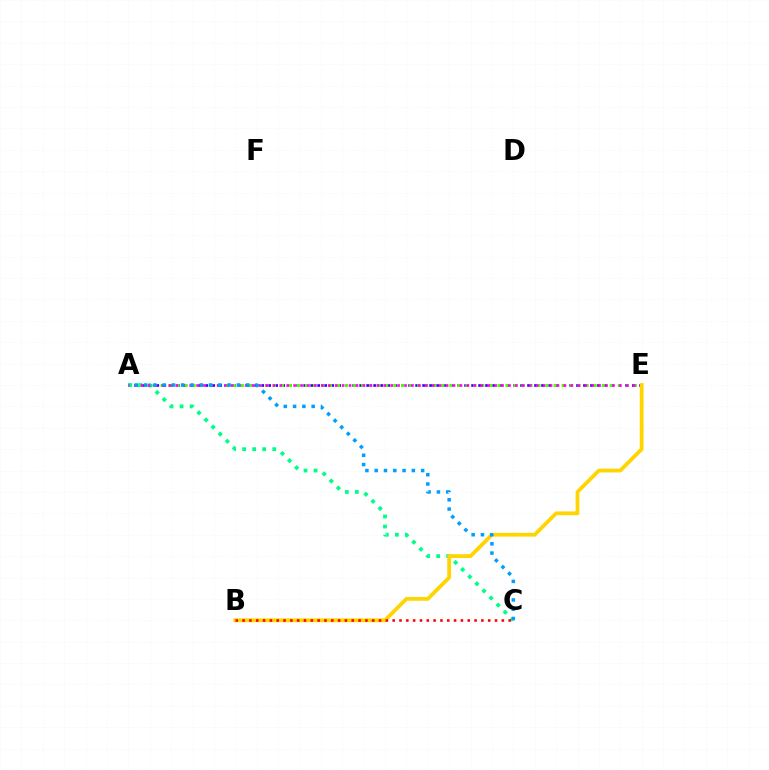{('A', 'E'): [{'color': '#3700ff', 'line_style': 'dotted', 'thickness': 1.9}, {'color': '#4fff00', 'line_style': 'dotted', 'thickness': 2.18}, {'color': '#ff00ed', 'line_style': 'dotted', 'thickness': 1.88}], ('A', 'C'): [{'color': '#00ff86', 'line_style': 'dotted', 'thickness': 2.73}, {'color': '#009eff', 'line_style': 'dotted', 'thickness': 2.52}], ('B', 'E'): [{'color': '#ffd500', 'line_style': 'solid', 'thickness': 2.73}], ('B', 'C'): [{'color': '#ff0000', 'line_style': 'dotted', 'thickness': 1.85}]}